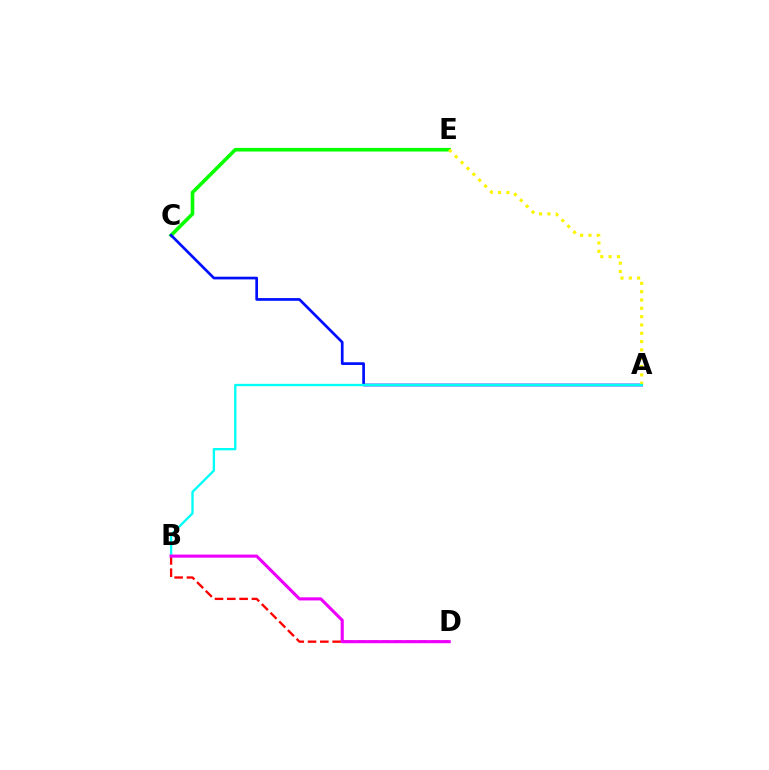{('C', 'E'): [{'color': '#08ff00', 'line_style': 'solid', 'thickness': 2.6}], ('A', 'C'): [{'color': '#0010ff', 'line_style': 'solid', 'thickness': 1.95}], ('A', 'E'): [{'color': '#fcf500', 'line_style': 'dotted', 'thickness': 2.26}], ('B', 'D'): [{'color': '#ff0000', 'line_style': 'dashed', 'thickness': 1.67}, {'color': '#ee00ff', 'line_style': 'solid', 'thickness': 2.24}], ('A', 'B'): [{'color': '#00fff6', 'line_style': 'solid', 'thickness': 1.67}]}